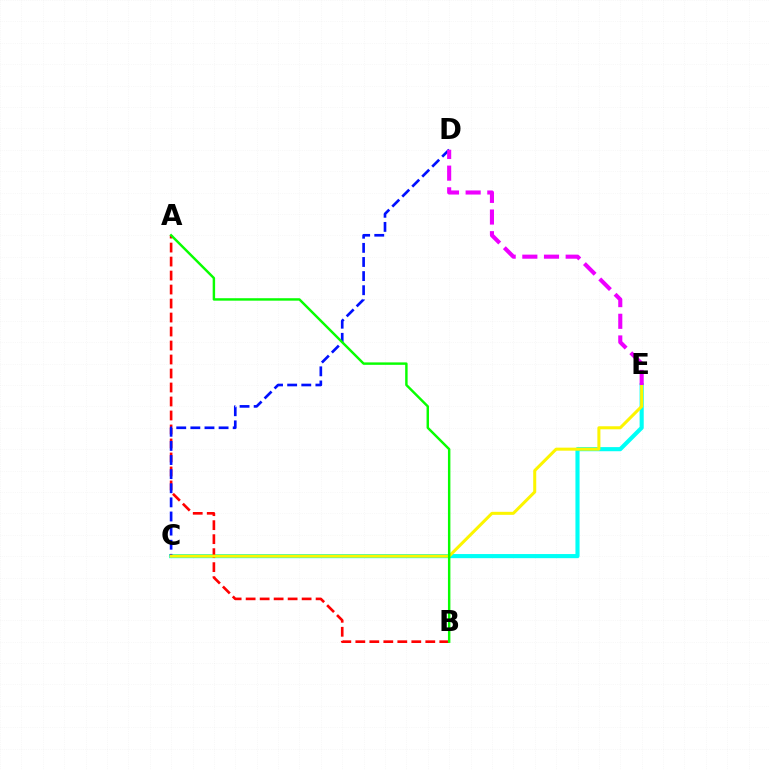{('C', 'E'): [{'color': '#00fff6', 'line_style': 'solid', 'thickness': 2.97}, {'color': '#fcf500', 'line_style': 'solid', 'thickness': 2.18}], ('A', 'B'): [{'color': '#ff0000', 'line_style': 'dashed', 'thickness': 1.9}, {'color': '#08ff00', 'line_style': 'solid', 'thickness': 1.76}], ('C', 'D'): [{'color': '#0010ff', 'line_style': 'dashed', 'thickness': 1.92}], ('D', 'E'): [{'color': '#ee00ff', 'line_style': 'dashed', 'thickness': 2.94}]}